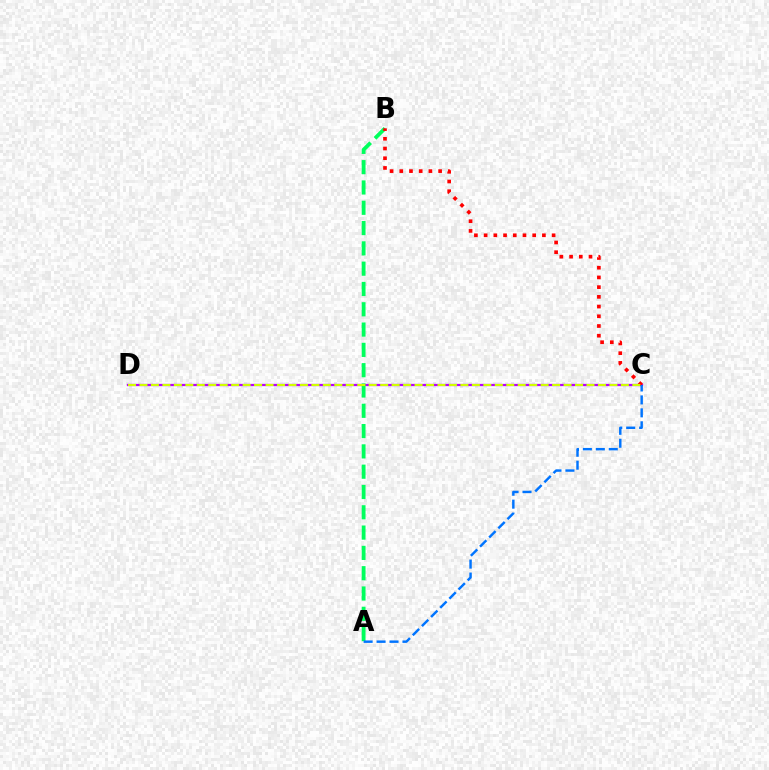{('C', 'D'): [{'color': '#b900ff', 'line_style': 'solid', 'thickness': 1.62}, {'color': '#d1ff00', 'line_style': 'dashed', 'thickness': 1.56}], ('A', 'B'): [{'color': '#00ff5c', 'line_style': 'dashed', 'thickness': 2.76}], ('B', 'C'): [{'color': '#ff0000', 'line_style': 'dotted', 'thickness': 2.64}], ('A', 'C'): [{'color': '#0074ff', 'line_style': 'dashed', 'thickness': 1.76}]}